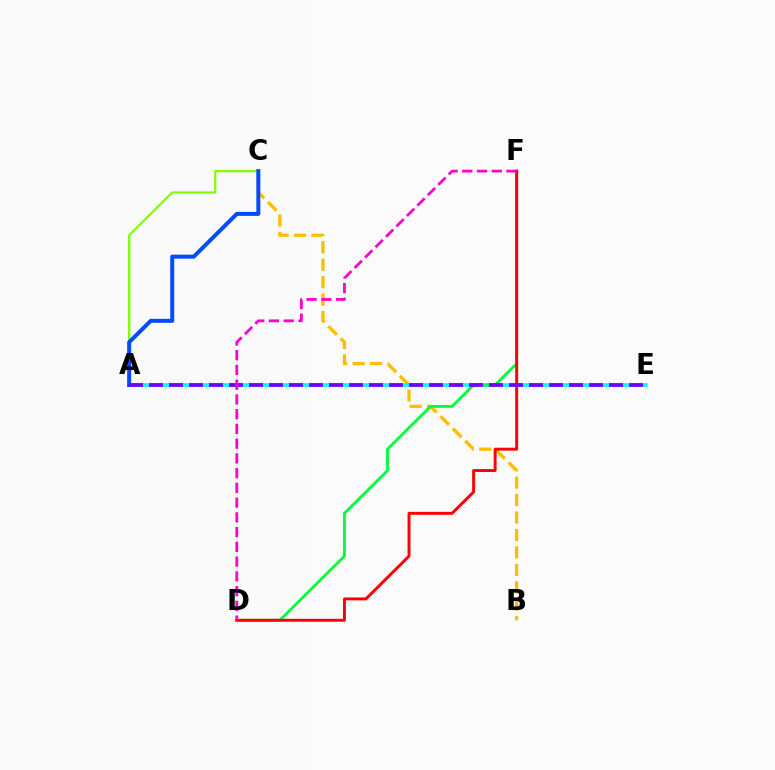{('B', 'C'): [{'color': '#ffbd00', 'line_style': 'dashed', 'thickness': 2.37}], ('A', 'E'): [{'color': '#00fff6', 'line_style': 'solid', 'thickness': 2.57}, {'color': '#7200ff', 'line_style': 'dashed', 'thickness': 2.72}], ('D', 'F'): [{'color': '#00ff39', 'line_style': 'solid', 'thickness': 2.05}, {'color': '#ff0000', 'line_style': 'solid', 'thickness': 2.11}, {'color': '#ff00cf', 'line_style': 'dashed', 'thickness': 2.0}], ('A', 'C'): [{'color': '#84ff00', 'line_style': 'solid', 'thickness': 1.64}, {'color': '#004bff', 'line_style': 'solid', 'thickness': 2.88}]}